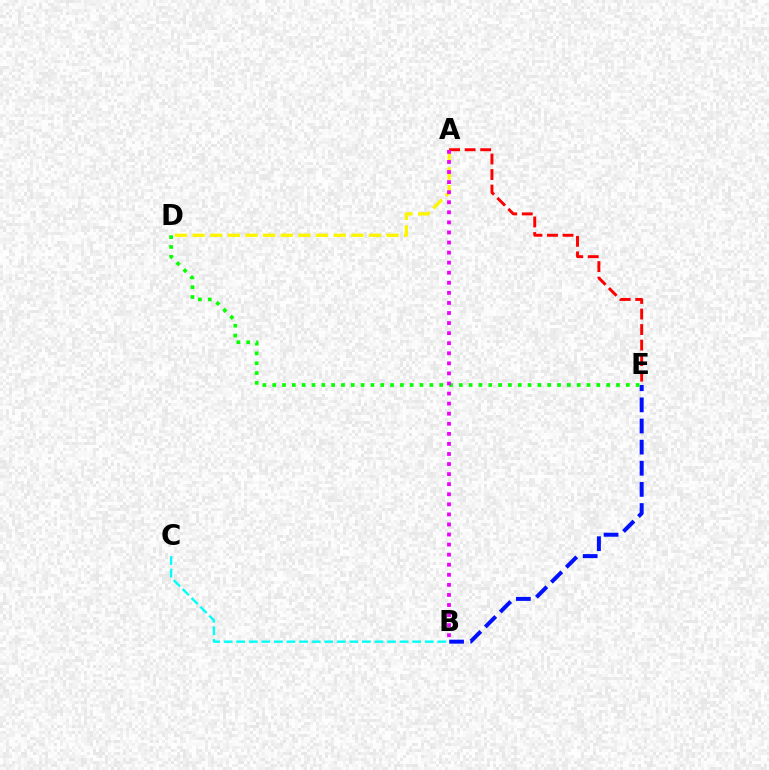{('A', 'D'): [{'color': '#fcf500', 'line_style': 'dashed', 'thickness': 2.4}], ('B', 'E'): [{'color': '#0010ff', 'line_style': 'dashed', 'thickness': 2.87}], ('D', 'E'): [{'color': '#08ff00', 'line_style': 'dotted', 'thickness': 2.67}], ('A', 'E'): [{'color': '#ff0000', 'line_style': 'dashed', 'thickness': 2.11}], ('A', 'B'): [{'color': '#ee00ff', 'line_style': 'dotted', 'thickness': 2.74}], ('B', 'C'): [{'color': '#00fff6', 'line_style': 'dashed', 'thickness': 1.71}]}